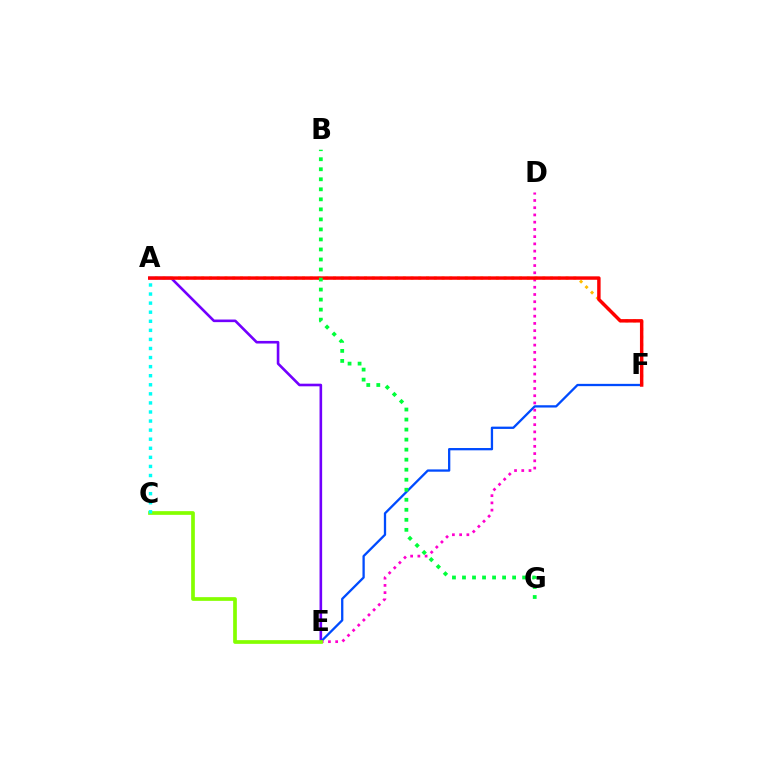{('A', 'E'): [{'color': '#7200ff', 'line_style': 'solid', 'thickness': 1.88}], ('E', 'F'): [{'color': '#004bff', 'line_style': 'solid', 'thickness': 1.65}], ('D', 'E'): [{'color': '#ff00cf', 'line_style': 'dotted', 'thickness': 1.96}], ('A', 'F'): [{'color': '#ffbd00', 'line_style': 'dotted', 'thickness': 2.11}, {'color': '#ff0000', 'line_style': 'solid', 'thickness': 2.48}], ('C', 'E'): [{'color': '#84ff00', 'line_style': 'solid', 'thickness': 2.66}], ('A', 'C'): [{'color': '#00fff6', 'line_style': 'dotted', 'thickness': 2.46}], ('B', 'G'): [{'color': '#00ff39', 'line_style': 'dotted', 'thickness': 2.72}]}